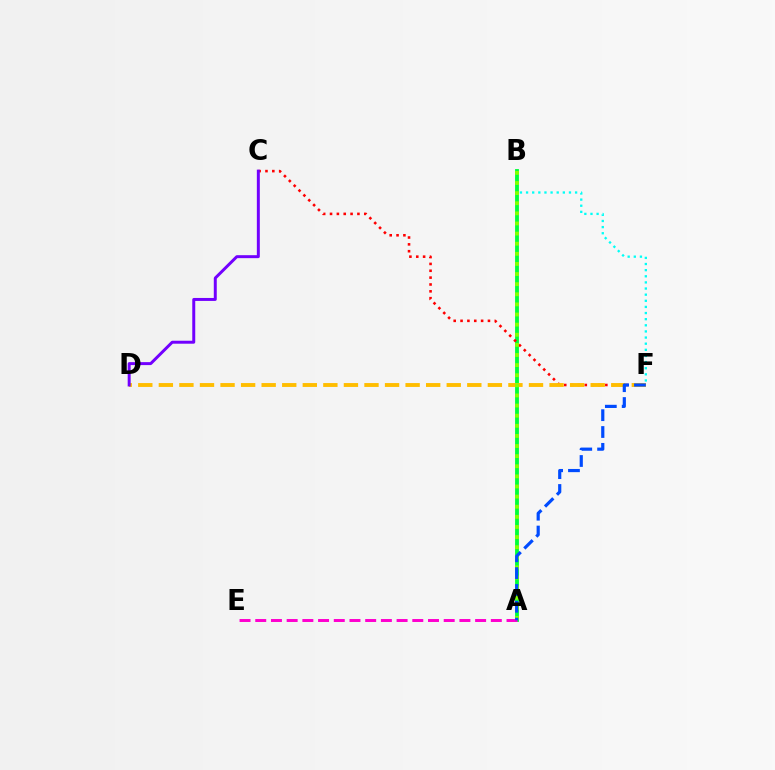{('B', 'F'): [{'color': '#00fff6', 'line_style': 'dotted', 'thickness': 1.66}], ('A', 'B'): [{'color': '#00ff39', 'line_style': 'solid', 'thickness': 2.77}, {'color': '#84ff00', 'line_style': 'dotted', 'thickness': 2.75}], ('A', 'E'): [{'color': '#ff00cf', 'line_style': 'dashed', 'thickness': 2.13}], ('C', 'F'): [{'color': '#ff0000', 'line_style': 'dotted', 'thickness': 1.86}], ('D', 'F'): [{'color': '#ffbd00', 'line_style': 'dashed', 'thickness': 2.79}], ('A', 'F'): [{'color': '#004bff', 'line_style': 'dashed', 'thickness': 2.29}], ('C', 'D'): [{'color': '#7200ff', 'line_style': 'solid', 'thickness': 2.14}]}